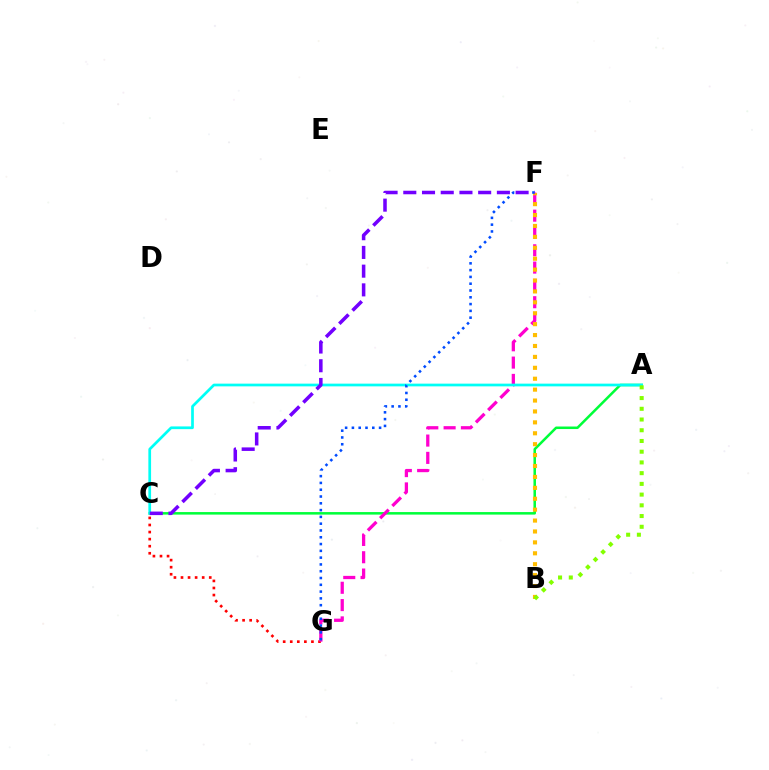{('A', 'C'): [{'color': '#00ff39', 'line_style': 'solid', 'thickness': 1.82}, {'color': '#00fff6', 'line_style': 'solid', 'thickness': 1.96}], ('C', 'G'): [{'color': '#ff0000', 'line_style': 'dotted', 'thickness': 1.92}], ('F', 'G'): [{'color': '#ff00cf', 'line_style': 'dashed', 'thickness': 2.35}, {'color': '#004bff', 'line_style': 'dotted', 'thickness': 1.85}], ('B', 'F'): [{'color': '#ffbd00', 'line_style': 'dotted', 'thickness': 2.96}], ('A', 'B'): [{'color': '#84ff00', 'line_style': 'dotted', 'thickness': 2.91}], ('C', 'F'): [{'color': '#7200ff', 'line_style': 'dashed', 'thickness': 2.54}]}